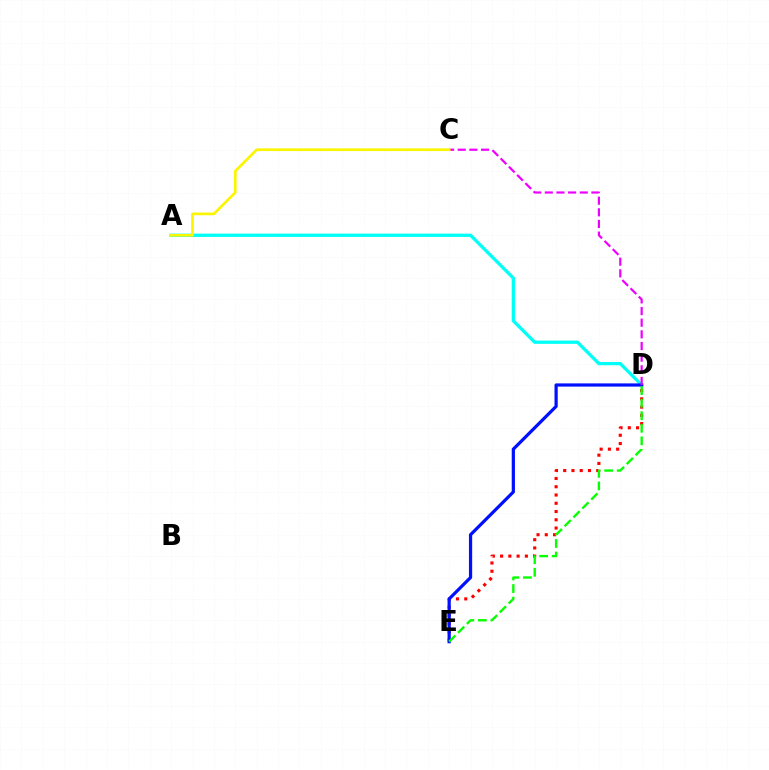{('A', 'D'): [{'color': '#00fff6', 'line_style': 'solid', 'thickness': 2.36}], ('D', 'E'): [{'color': '#ff0000', 'line_style': 'dotted', 'thickness': 2.24}, {'color': '#0010ff', 'line_style': 'solid', 'thickness': 2.32}, {'color': '#08ff00', 'line_style': 'dashed', 'thickness': 1.7}], ('C', 'D'): [{'color': '#ee00ff', 'line_style': 'dashed', 'thickness': 1.58}], ('A', 'C'): [{'color': '#fcf500', 'line_style': 'solid', 'thickness': 1.93}]}